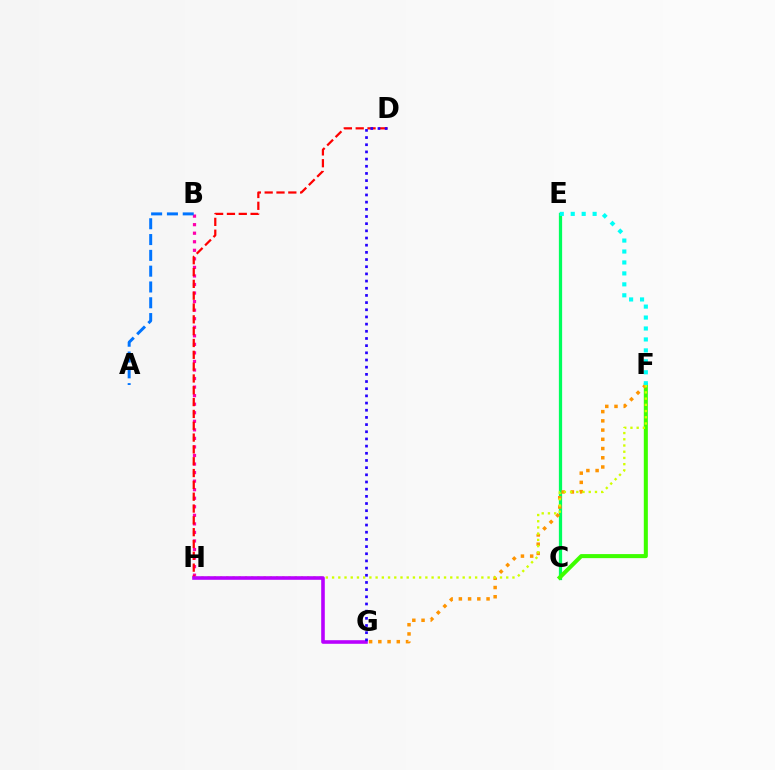{('C', 'E'): [{'color': '#00ff5c', 'line_style': 'solid', 'thickness': 2.34}], ('C', 'F'): [{'color': '#3dff00', 'line_style': 'solid', 'thickness': 2.91}], ('B', 'H'): [{'color': '#ff00ac', 'line_style': 'dotted', 'thickness': 2.32}], ('F', 'G'): [{'color': '#ff9400', 'line_style': 'dotted', 'thickness': 2.51}], ('F', 'H'): [{'color': '#d1ff00', 'line_style': 'dotted', 'thickness': 1.69}], ('D', 'H'): [{'color': '#ff0000', 'line_style': 'dashed', 'thickness': 1.61}], ('G', 'H'): [{'color': '#b900ff', 'line_style': 'solid', 'thickness': 2.59}], ('A', 'B'): [{'color': '#0074ff', 'line_style': 'dashed', 'thickness': 2.15}], ('D', 'G'): [{'color': '#2500ff', 'line_style': 'dotted', 'thickness': 1.95}], ('E', 'F'): [{'color': '#00fff6', 'line_style': 'dotted', 'thickness': 2.97}]}